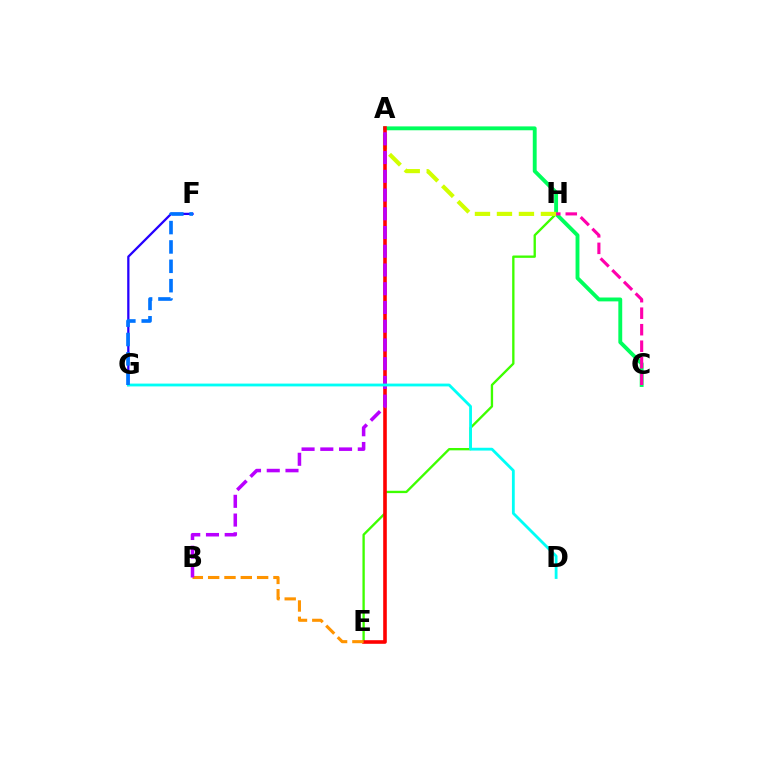{('A', 'C'): [{'color': '#00ff5c', 'line_style': 'solid', 'thickness': 2.79}], ('E', 'H'): [{'color': '#3dff00', 'line_style': 'solid', 'thickness': 1.68}], ('F', 'G'): [{'color': '#2500ff', 'line_style': 'solid', 'thickness': 1.64}, {'color': '#0074ff', 'line_style': 'dashed', 'thickness': 2.63}], ('A', 'H'): [{'color': '#d1ff00', 'line_style': 'dashed', 'thickness': 2.99}], ('A', 'E'): [{'color': '#ff0000', 'line_style': 'solid', 'thickness': 2.59}], ('B', 'E'): [{'color': '#ff9400', 'line_style': 'dashed', 'thickness': 2.22}], ('A', 'B'): [{'color': '#b900ff', 'line_style': 'dashed', 'thickness': 2.55}], ('D', 'G'): [{'color': '#00fff6', 'line_style': 'solid', 'thickness': 2.02}], ('C', 'H'): [{'color': '#ff00ac', 'line_style': 'dashed', 'thickness': 2.24}]}